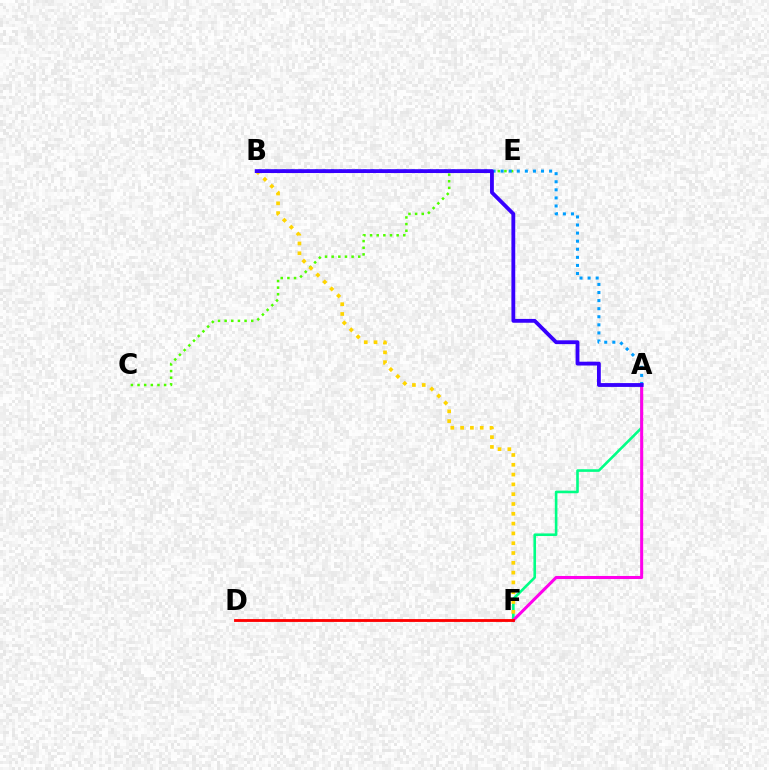{('A', 'F'): [{'color': '#00ff86', 'line_style': 'solid', 'thickness': 1.88}, {'color': '#ff00ed', 'line_style': 'solid', 'thickness': 2.19}], ('C', 'E'): [{'color': '#4fff00', 'line_style': 'dotted', 'thickness': 1.8}], ('A', 'B'): [{'color': '#009eff', 'line_style': 'dotted', 'thickness': 2.2}, {'color': '#3700ff', 'line_style': 'solid', 'thickness': 2.75}], ('B', 'F'): [{'color': '#ffd500', 'line_style': 'dotted', 'thickness': 2.66}], ('D', 'F'): [{'color': '#ff0000', 'line_style': 'solid', 'thickness': 2.05}]}